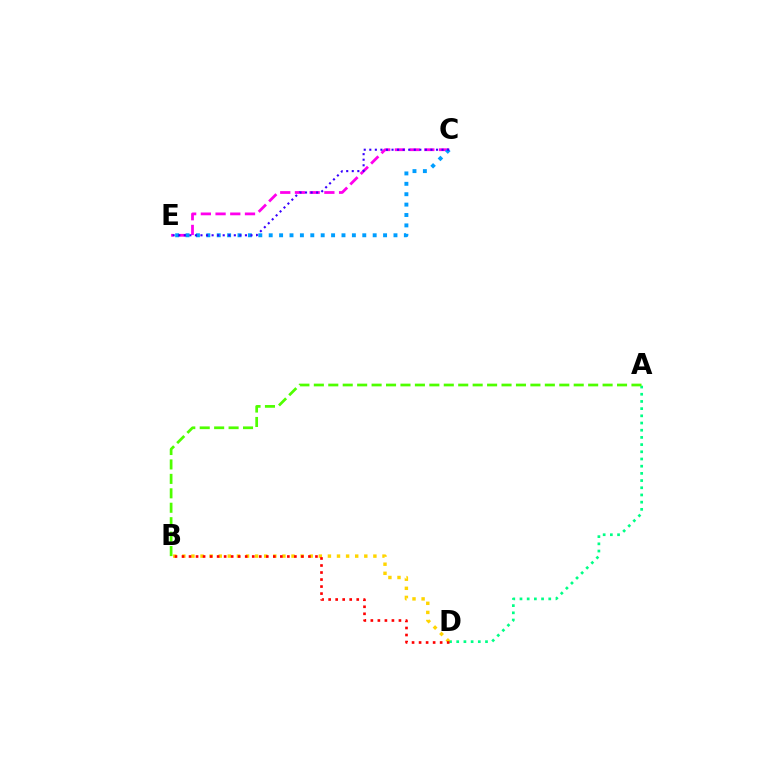{('A', 'D'): [{'color': '#00ff86', 'line_style': 'dotted', 'thickness': 1.95}], ('A', 'B'): [{'color': '#4fff00', 'line_style': 'dashed', 'thickness': 1.96}], ('B', 'D'): [{'color': '#ffd500', 'line_style': 'dotted', 'thickness': 2.47}, {'color': '#ff0000', 'line_style': 'dotted', 'thickness': 1.91}], ('C', 'E'): [{'color': '#ff00ed', 'line_style': 'dashed', 'thickness': 2.0}, {'color': '#009eff', 'line_style': 'dotted', 'thickness': 2.82}, {'color': '#3700ff', 'line_style': 'dotted', 'thickness': 1.51}]}